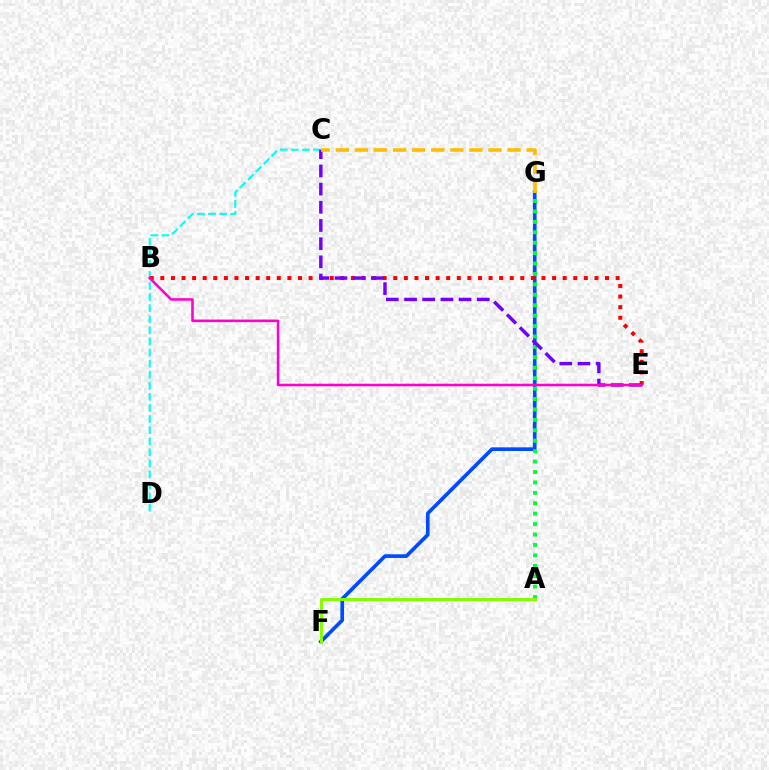{('C', 'D'): [{'color': '#00fff6', 'line_style': 'dashed', 'thickness': 1.51}], ('F', 'G'): [{'color': '#004bff', 'line_style': 'solid', 'thickness': 2.64}], ('B', 'E'): [{'color': '#ff0000', 'line_style': 'dotted', 'thickness': 2.88}, {'color': '#ff00cf', 'line_style': 'solid', 'thickness': 1.83}], ('A', 'G'): [{'color': '#00ff39', 'line_style': 'dotted', 'thickness': 2.83}], ('C', 'E'): [{'color': '#7200ff', 'line_style': 'dashed', 'thickness': 2.47}], ('C', 'G'): [{'color': '#ffbd00', 'line_style': 'dashed', 'thickness': 2.59}], ('A', 'F'): [{'color': '#84ff00', 'line_style': 'solid', 'thickness': 2.14}]}